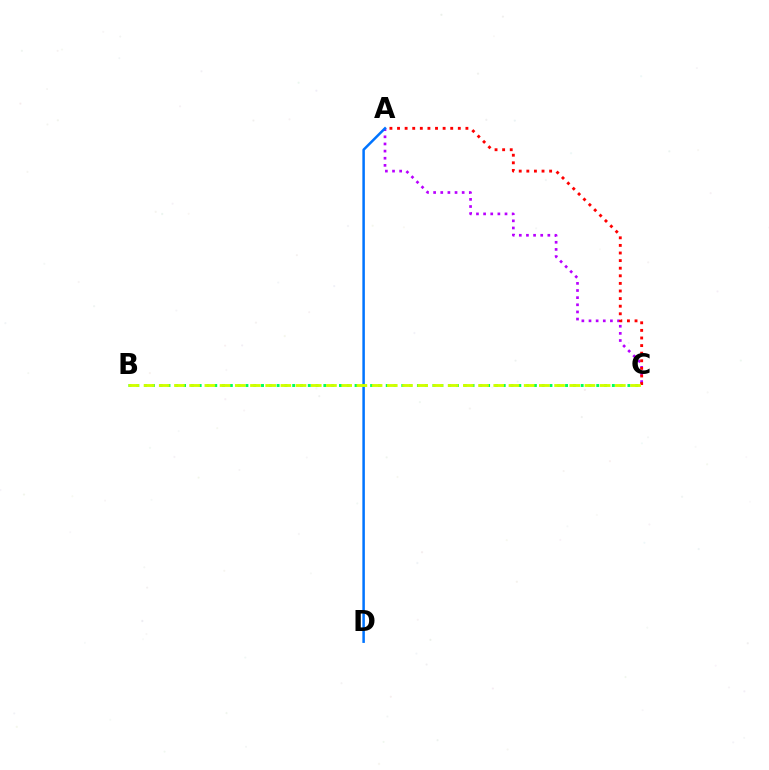{('A', 'C'): [{'color': '#b900ff', 'line_style': 'dotted', 'thickness': 1.94}, {'color': '#ff0000', 'line_style': 'dotted', 'thickness': 2.06}], ('B', 'C'): [{'color': '#00ff5c', 'line_style': 'dotted', 'thickness': 2.12}, {'color': '#d1ff00', 'line_style': 'dashed', 'thickness': 2.07}], ('A', 'D'): [{'color': '#0074ff', 'line_style': 'solid', 'thickness': 1.8}]}